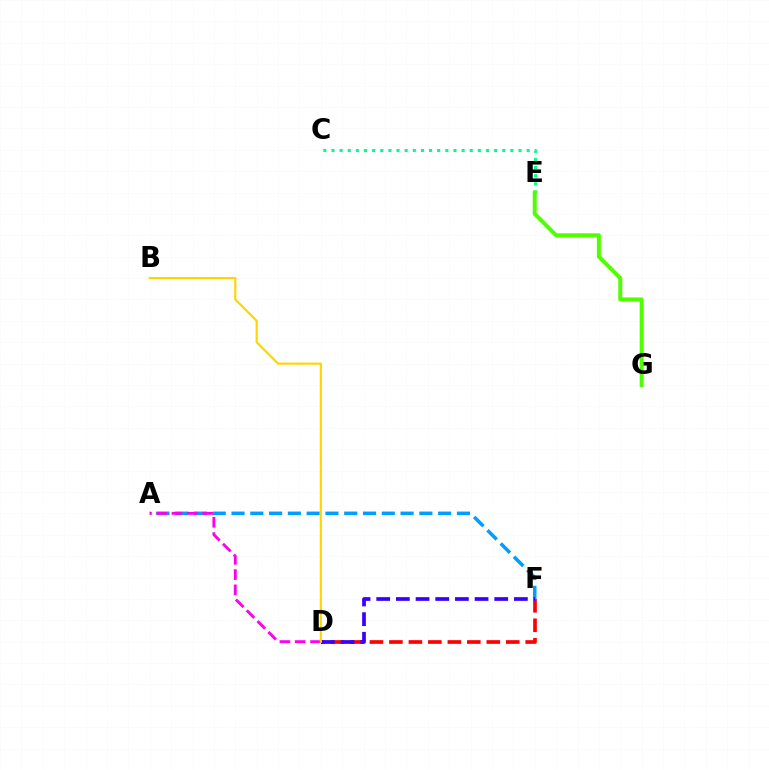{('A', 'F'): [{'color': '#009eff', 'line_style': 'dashed', 'thickness': 2.55}], ('C', 'E'): [{'color': '#00ff86', 'line_style': 'dotted', 'thickness': 2.21}], ('E', 'G'): [{'color': '#4fff00', 'line_style': 'solid', 'thickness': 2.87}], ('A', 'D'): [{'color': '#ff00ed', 'line_style': 'dashed', 'thickness': 2.08}], ('D', 'F'): [{'color': '#ff0000', 'line_style': 'dashed', 'thickness': 2.65}, {'color': '#3700ff', 'line_style': 'dashed', 'thickness': 2.67}], ('B', 'D'): [{'color': '#ffd500', 'line_style': 'solid', 'thickness': 1.55}]}